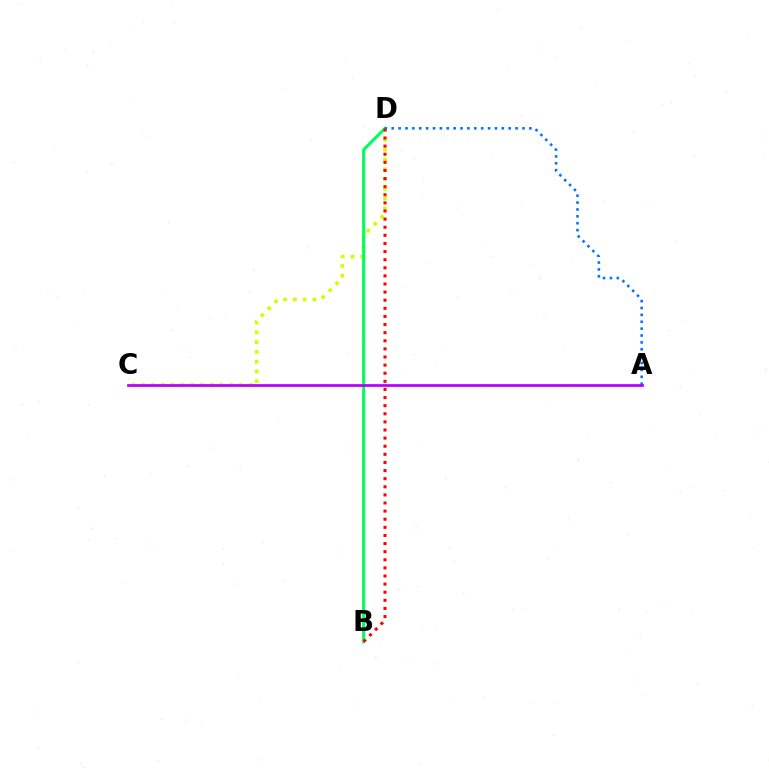{('C', 'D'): [{'color': '#d1ff00', 'line_style': 'dotted', 'thickness': 2.65}], ('B', 'D'): [{'color': '#00ff5c', 'line_style': 'solid', 'thickness': 2.18}, {'color': '#ff0000', 'line_style': 'dotted', 'thickness': 2.2}], ('A', 'D'): [{'color': '#0074ff', 'line_style': 'dotted', 'thickness': 1.87}], ('A', 'C'): [{'color': '#b900ff', 'line_style': 'solid', 'thickness': 1.98}]}